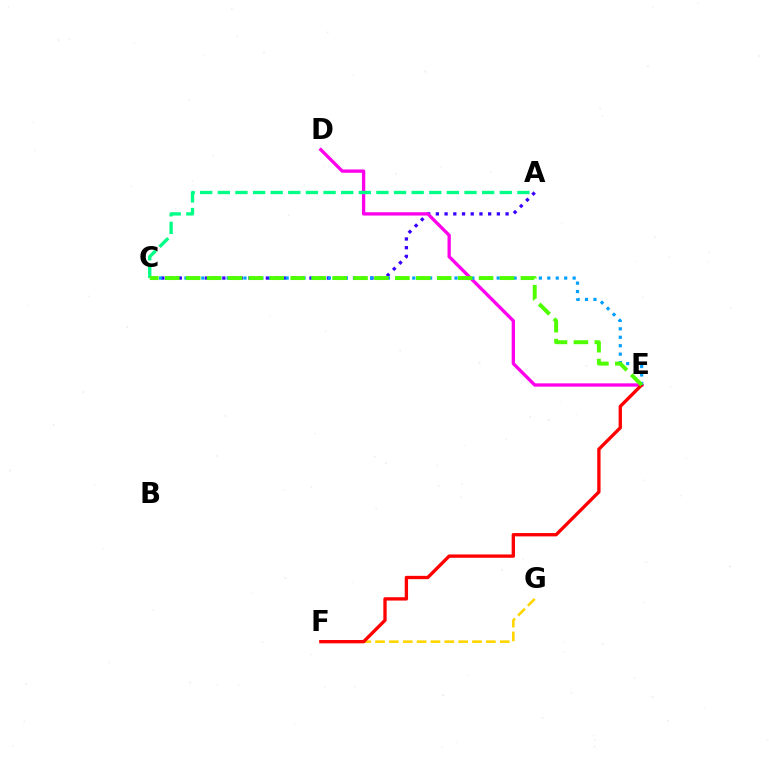{('A', 'C'): [{'color': '#3700ff', 'line_style': 'dotted', 'thickness': 2.37}, {'color': '#00ff86', 'line_style': 'dashed', 'thickness': 2.39}], ('F', 'G'): [{'color': '#ffd500', 'line_style': 'dashed', 'thickness': 1.88}], ('D', 'E'): [{'color': '#ff00ed', 'line_style': 'solid', 'thickness': 2.38}], ('E', 'F'): [{'color': '#ff0000', 'line_style': 'solid', 'thickness': 2.4}], ('C', 'E'): [{'color': '#009eff', 'line_style': 'dotted', 'thickness': 2.29}, {'color': '#4fff00', 'line_style': 'dashed', 'thickness': 2.84}]}